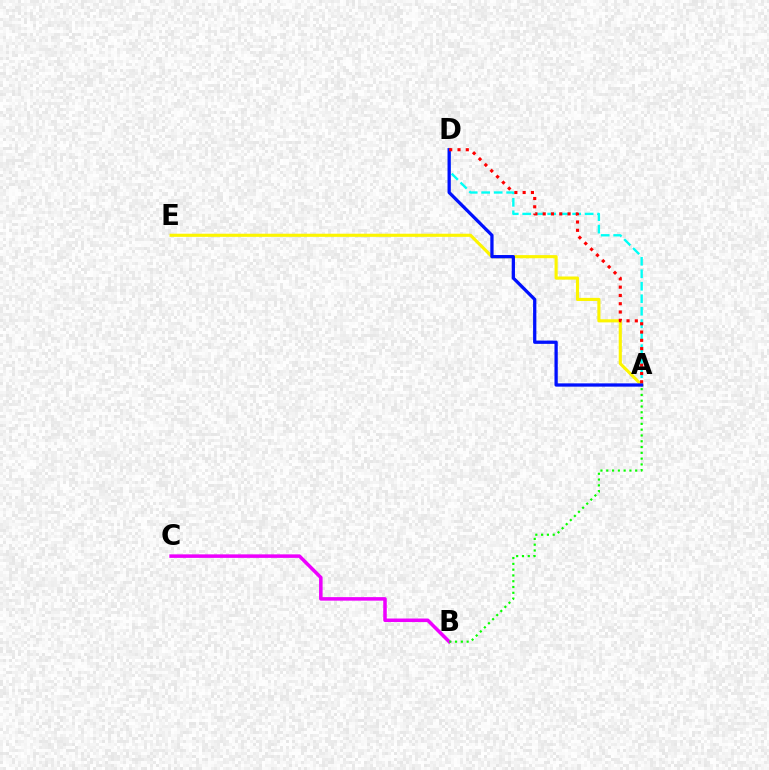{('A', 'E'): [{'color': '#fcf500', 'line_style': 'solid', 'thickness': 2.25}], ('A', 'D'): [{'color': '#00fff6', 'line_style': 'dashed', 'thickness': 1.7}, {'color': '#0010ff', 'line_style': 'solid', 'thickness': 2.36}, {'color': '#ff0000', 'line_style': 'dotted', 'thickness': 2.25}], ('B', 'C'): [{'color': '#ee00ff', 'line_style': 'solid', 'thickness': 2.53}], ('A', 'B'): [{'color': '#08ff00', 'line_style': 'dotted', 'thickness': 1.57}]}